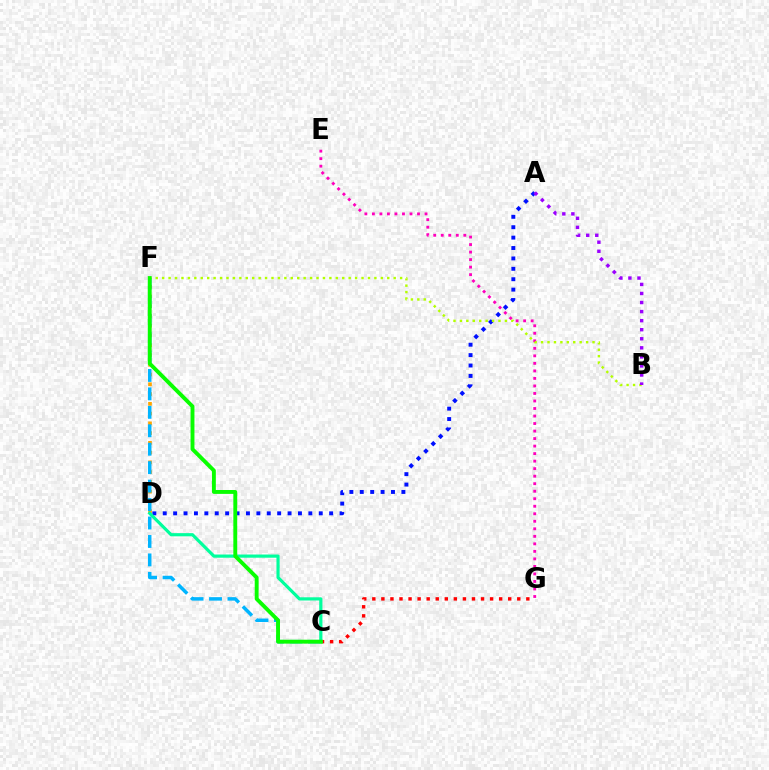{('E', 'G'): [{'color': '#ff00bd', 'line_style': 'dotted', 'thickness': 2.04}], ('D', 'F'): [{'color': '#ffa500', 'line_style': 'dotted', 'thickness': 2.65}], ('A', 'D'): [{'color': '#0010ff', 'line_style': 'dotted', 'thickness': 2.83}], ('C', 'G'): [{'color': '#ff0000', 'line_style': 'dotted', 'thickness': 2.46}], ('C', 'F'): [{'color': '#00b5ff', 'line_style': 'dashed', 'thickness': 2.51}, {'color': '#08ff00', 'line_style': 'solid', 'thickness': 2.8}], ('C', 'D'): [{'color': '#00ff9d', 'line_style': 'solid', 'thickness': 2.29}], ('B', 'F'): [{'color': '#b3ff00', 'line_style': 'dotted', 'thickness': 1.75}], ('A', 'B'): [{'color': '#9b00ff', 'line_style': 'dotted', 'thickness': 2.46}]}